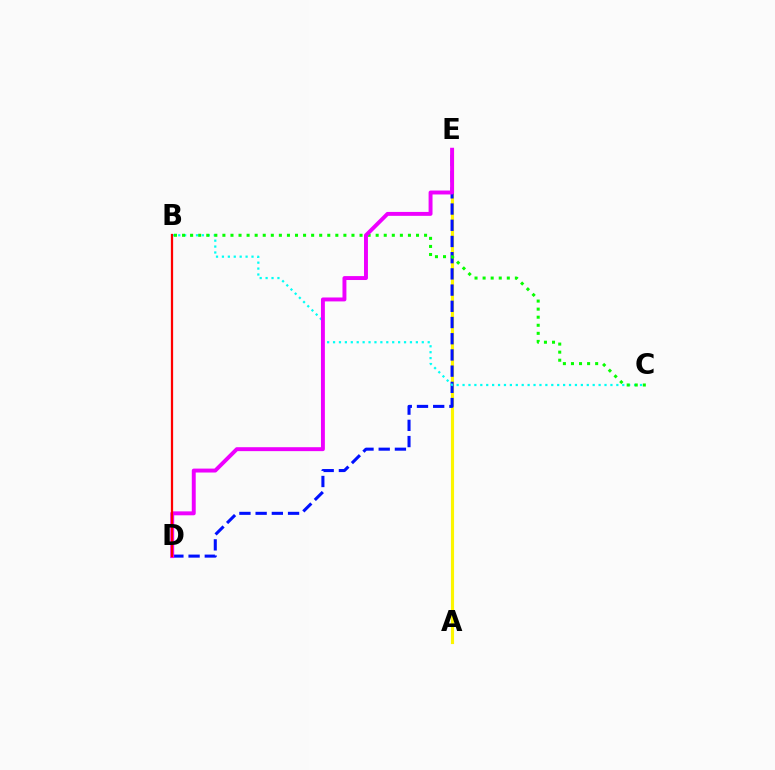{('A', 'E'): [{'color': '#fcf500', 'line_style': 'solid', 'thickness': 2.26}], ('D', 'E'): [{'color': '#0010ff', 'line_style': 'dashed', 'thickness': 2.2}, {'color': '#ee00ff', 'line_style': 'solid', 'thickness': 2.83}], ('B', 'C'): [{'color': '#00fff6', 'line_style': 'dotted', 'thickness': 1.61}, {'color': '#08ff00', 'line_style': 'dotted', 'thickness': 2.19}], ('B', 'D'): [{'color': '#ff0000', 'line_style': 'solid', 'thickness': 1.62}]}